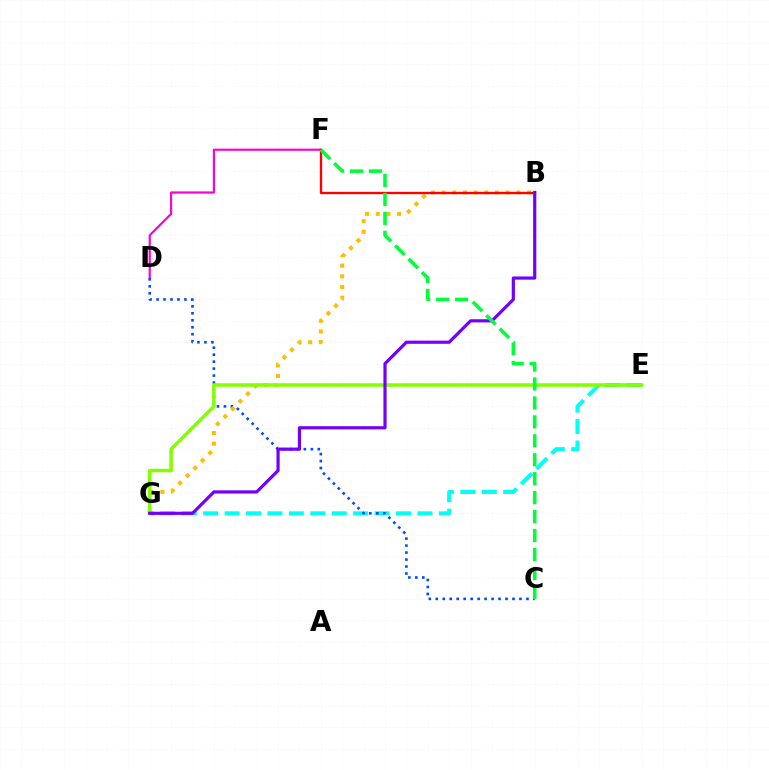{('D', 'F'): [{'color': '#ff00cf', 'line_style': 'solid', 'thickness': 1.57}], ('E', 'G'): [{'color': '#00fff6', 'line_style': 'dashed', 'thickness': 2.91}, {'color': '#84ff00', 'line_style': 'solid', 'thickness': 2.55}], ('C', 'D'): [{'color': '#004bff', 'line_style': 'dotted', 'thickness': 1.89}], ('B', 'G'): [{'color': '#ffbd00', 'line_style': 'dotted', 'thickness': 2.9}, {'color': '#7200ff', 'line_style': 'solid', 'thickness': 2.29}], ('B', 'F'): [{'color': '#ff0000', 'line_style': 'solid', 'thickness': 1.68}], ('C', 'F'): [{'color': '#00ff39', 'line_style': 'dashed', 'thickness': 2.57}]}